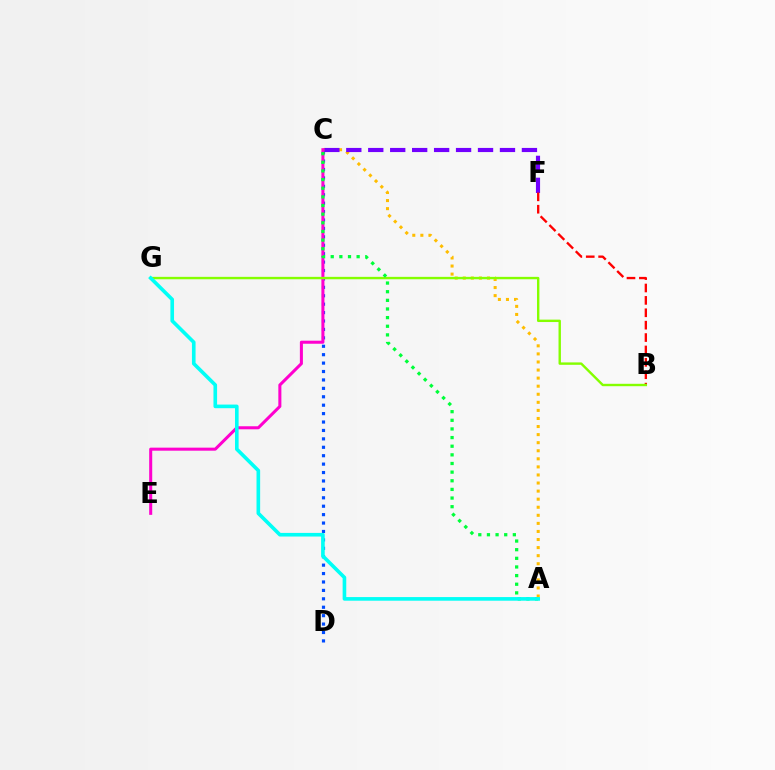{('A', 'C'): [{'color': '#ffbd00', 'line_style': 'dotted', 'thickness': 2.19}, {'color': '#00ff39', 'line_style': 'dotted', 'thickness': 2.35}], ('C', 'F'): [{'color': '#7200ff', 'line_style': 'dashed', 'thickness': 2.98}], ('C', 'D'): [{'color': '#004bff', 'line_style': 'dotted', 'thickness': 2.29}], ('C', 'E'): [{'color': '#ff00cf', 'line_style': 'solid', 'thickness': 2.19}], ('B', 'F'): [{'color': '#ff0000', 'line_style': 'dashed', 'thickness': 1.68}], ('B', 'G'): [{'color': '#84ff00', 'line_style': 'solid', 'thickness': 1.73}], ('A', 'G'): [{'color': '#00fff6', 'line_style': 'solid', 'thickness': 2.61}]}